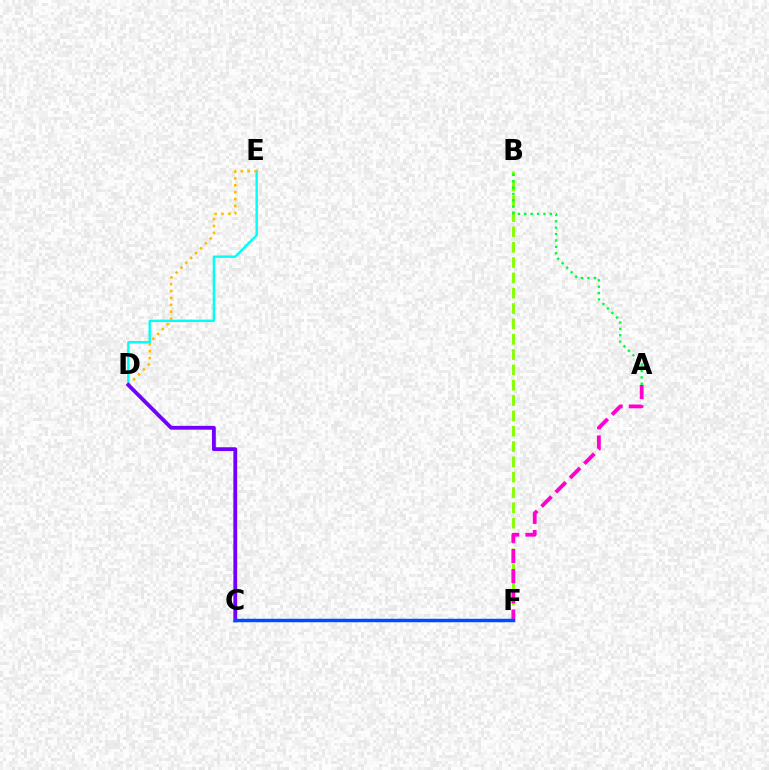{('D', 'E'): [{'color': '#00fff6', 'line_style': 'solid', 'thickness': 1.73}, {'color': '#ffbd00', 'line_style': 'dotted', 'thickness': 1.87}], ('B', 'F'): [{'color': '#84ff00', 'line_style': 'dashed', 'thickness': 2.08}], ('C', 'D'): [{'color': '#7200ff', 'line_style': 'solid', 'thickness': 2.75}], ('C', 'F'): [{'color': '#ff0000', 'line_style': 'dashed', 'thickness': 2.14}, {'color': '#004bff', 'line_style': 'solid', 'thickness': 2.5}], ('A', 'F'): [{'color': '#ff00cf', 'line_style': 'dashed', 'thickness': 2.74}], ('A', 'B'): [{'color': '#00ff39', 'line_style': 'dotted', 'thickness': 1.73}]}